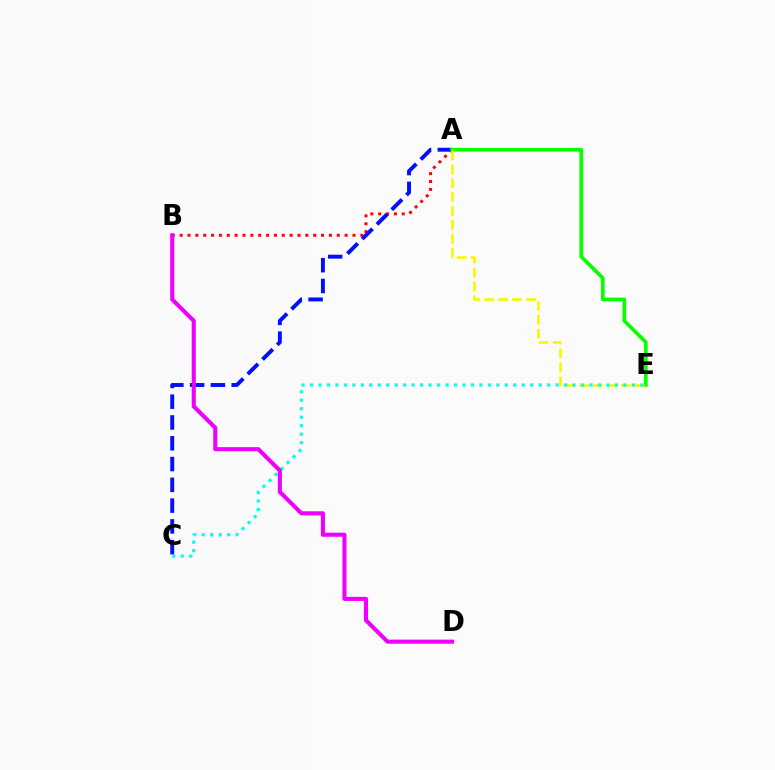{('A', 'B'): [{'color': '#ff0000', 'line_style': 'dotted', 'thickness': 2.13}], ('A', 'C'): [{'color': '#0010ff', 'line_style': 'dashed', 'thickness': 2.82}], ('A', 'E'): [{'color': '#08ff00', 'line_style': 'solid', 'thickness': 2.66}, {'color': '#fcf500', 'line_style': 'dashed', 'thickness': 1.89}], ('C', 'E'): [{'color': '#00fff6', 'line_style': 'dotted', 'thickness': 2.3}], ('B', 'D'): [{'color': '#ee00ff', 'line_style': 'solid', 'thickness': 2.94}]}